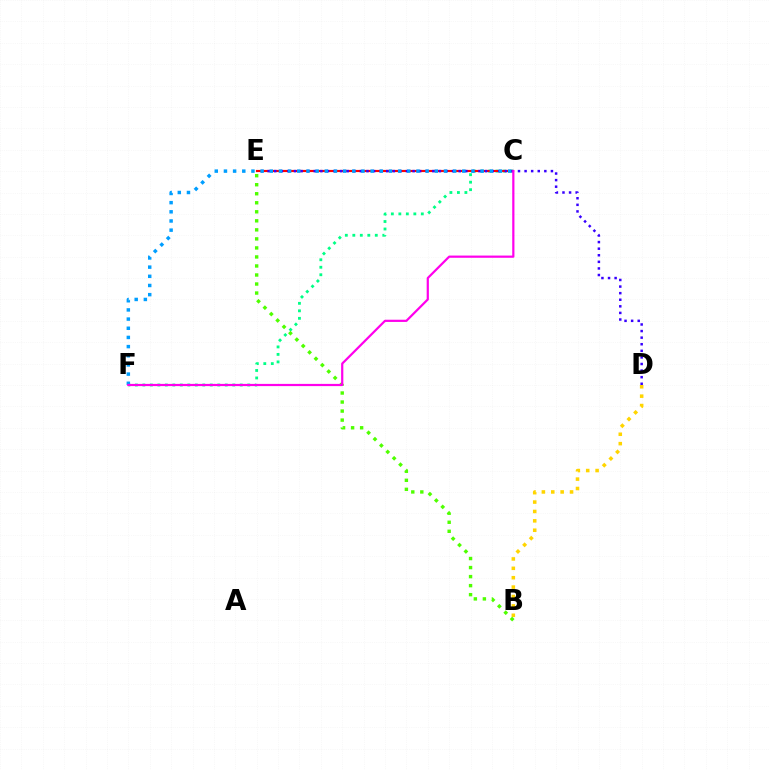{('C', 'F'): [{'color': '#00ff86', 'line_style': 'dotted', 'thickness': 2.04}, {'color': '#009eff', 'line_style': 'dotted', 'thickness': 2.49}, {'color': '#ff00ed', 'line_style': 'solid', 'thickness': 1.59}], ('C', 'E'): [{'color': '#ff0000', 'line_style': 'solid', 'thickness': 1.56}], ('B', 'D'): [{'color': '#ffd500', 'line_style': 'dotted', 'thickness': 2.55}], ('D', 'E'): [{'color': '#3700ff', 'line_style': 'dotted', 'thickness': 1.79}], ('B', 'E'): [{'color': '#4fff00', 'line_style': 'dotted', 'thickness': 2.45}]}